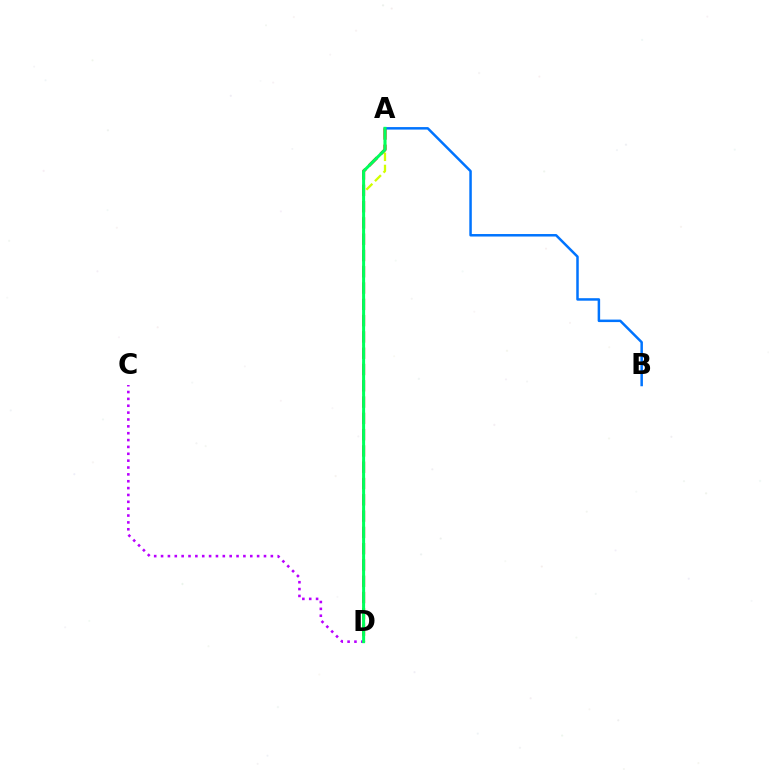{('A', 'D'): [{'color': '#d1ff00', 'line_style': 'dashed', 'thickness': 1.65}, {'color': '#ff0000', 'line_style': 'dashed', 'thickness': 2.21}, {'color': '#00ff5c', 'line_style': 'solid', 'thickness': 2.17}], ('C', 'D'): [{'color': '#b900ff', 'line_style': 'dotted', 'thickness': 1.86}], ('A', 'B'): [{'color': '#0074ff', 'line_style': 'solid', 'thickness': 1.8}]}